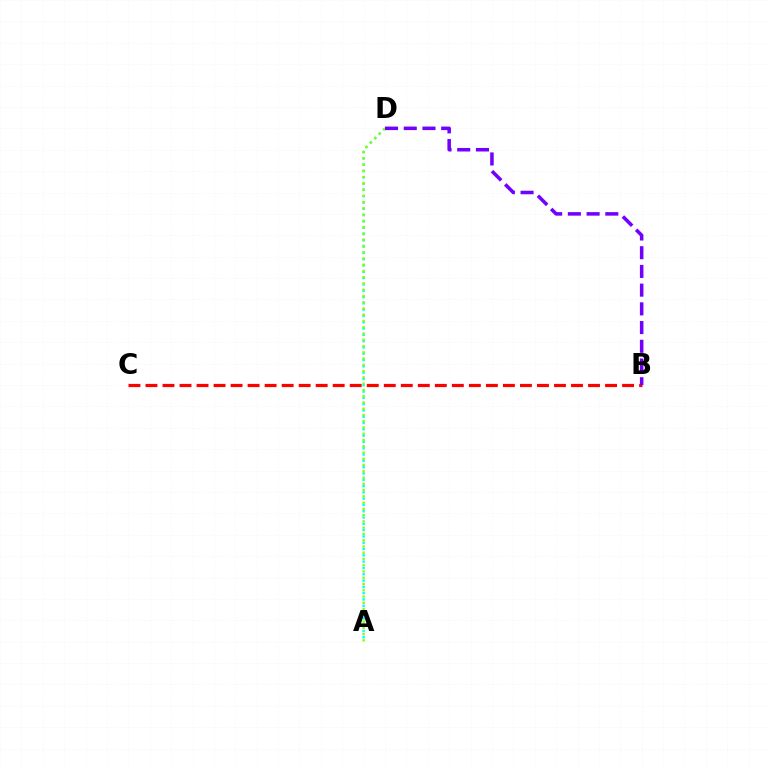{('A', 'D'): [{'color': '#00fff6', 'line_style': 'dotted', 'thickness': 1.71}, {'color': '#84ff00', 'line_style': 'dotted', 'thickness': 1.7}], ('B', 'C'): [{'color': '#ff0000', 'line_style': 'dashed', 'thickness': 2.31}], ('B', 'D'): [{'color': '#7200ff', 'line_style': 'dashed', 'thickness': 2.54}]}